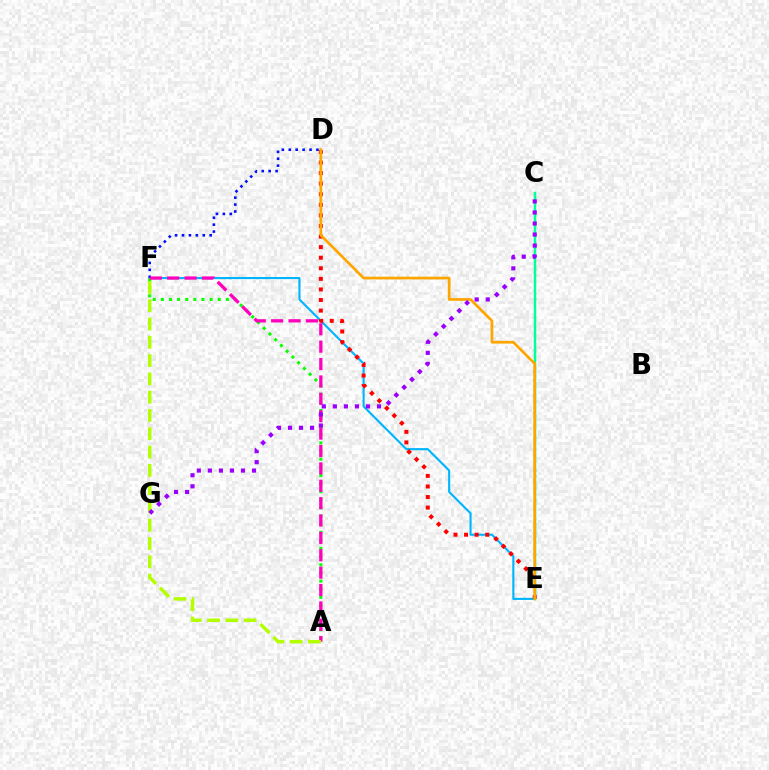{('E', 'F'): [{'color': '#00b5ff', 'line_style': 'solid', 'thickness': 1.53}], ('D', 'E'): [{'color': '#ff0000', 'line_style': 'dotted', 'thickness': 2.87}, {'color': '#ffa500', 'line_style': 'solid', 'thickness': 1.95}], ('D', 'F'): [{'color': '#0010ff', 'line_style': 'dotted', 'thickness': 1.88}], ('C', 'E'): [{'color': '#00ff9d', 'line_style': 'solid', 'thickness': 1.79}], ('A', 'F'): [{'color': '#08ff00', 'line_style': 'dotted', 'thickness': 2.21}, {'color': '#ff00bd', 'line_style': 'dashed', 'thickness': 2.36}, {'color': '#b3ff00', 'line_style': 'dashed', 'thickness': 2.49}], ('C', 'G'): [{'color': '#9b00ff', 'line_style': 'dotted', 'thickness': 3.0}]}